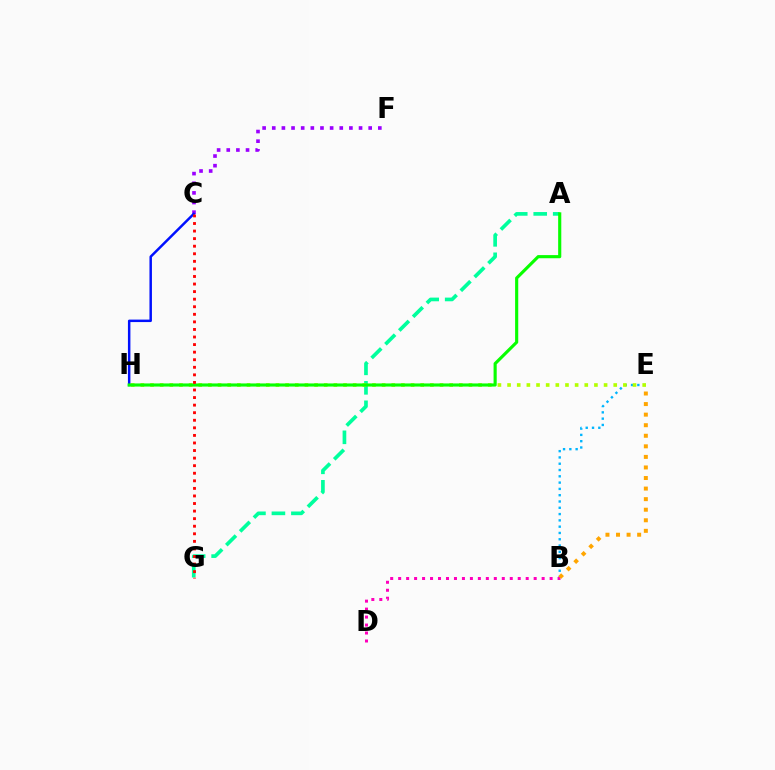{('B', 'E'): [{'color': '#00b5ff', 'line_style': 'dotted', 'thickness': 1.71}, {'color': '#ffa500', 'line_style': 'dotted', 'thickness': 2.87}], ('B', 'D'): [{'color': '#ff00bd', 'line_style': 'dotted', 'thickness': 2.17}], ('C', 'F'): [{'color': '#9b00ff', 'line_style': 'dotted', 'thickness': 2.62}], ('A', 'G'): [{'color': '#00ff9d', 'line_style': 'dashed', 'thickness': 2.65}], ('E', 'H'): [{'color': '#b3ff00', 'line_style': 'dotted', 'thickness': 2.62}], ('C', 'H'): [{'color': '#0010ff', 'line_style': 'solid', 'thickness': 1.78}], ('A', 'H'): [{'color': '#08ff00', 'line_style': 'solid', 'thickness': 2.25}], ('C', 'G'): [{'color': '#ff0000', 'line_style': 'dotted', 'thickness': 2.06}]}